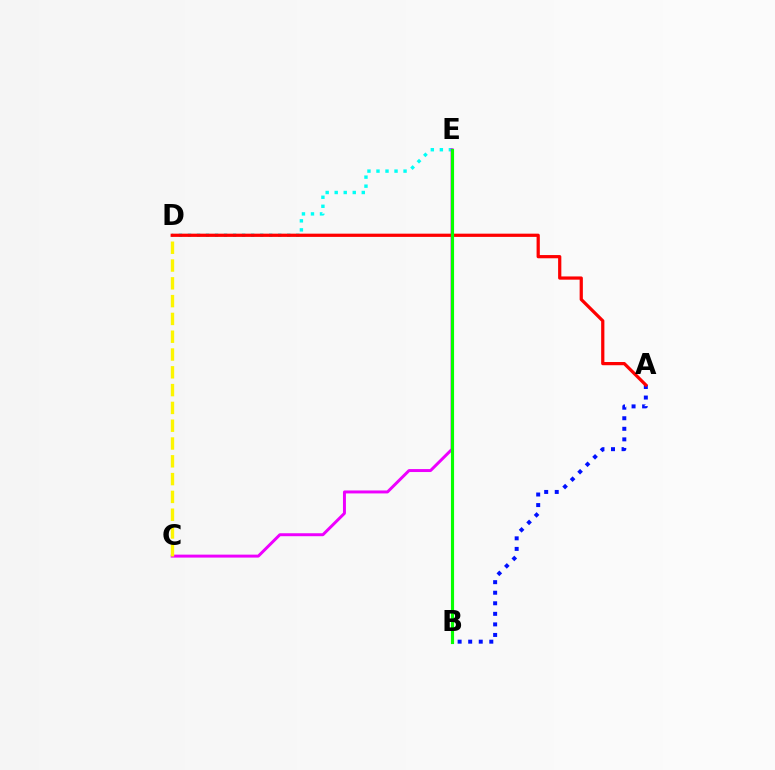{('A', 'B'): [{'color': '#0010ff', 'line_style': 'dotted', 'thickness': 2.87}], ('D', 'E'): [{'color': '#00fff6', 'line_style': 'dotted', 'thickness': 2.45}], ('C', 'E'): [{'color': '#ee00ff', 'line_style': 'solid', 'thickness': 2.13}], ('C', 'D'): [{'color': '#fcf500', 'line_style': 'dashed', 'thickness': 2.42}], ('A', 'D'): [{'color': '#ff0000', 'line_style': 'solid', 'thickness': 2.32}], ('B', 'E'): [{'color': '#08ff00', 'line_style': 'solid', 'thickness': 2.25}]}